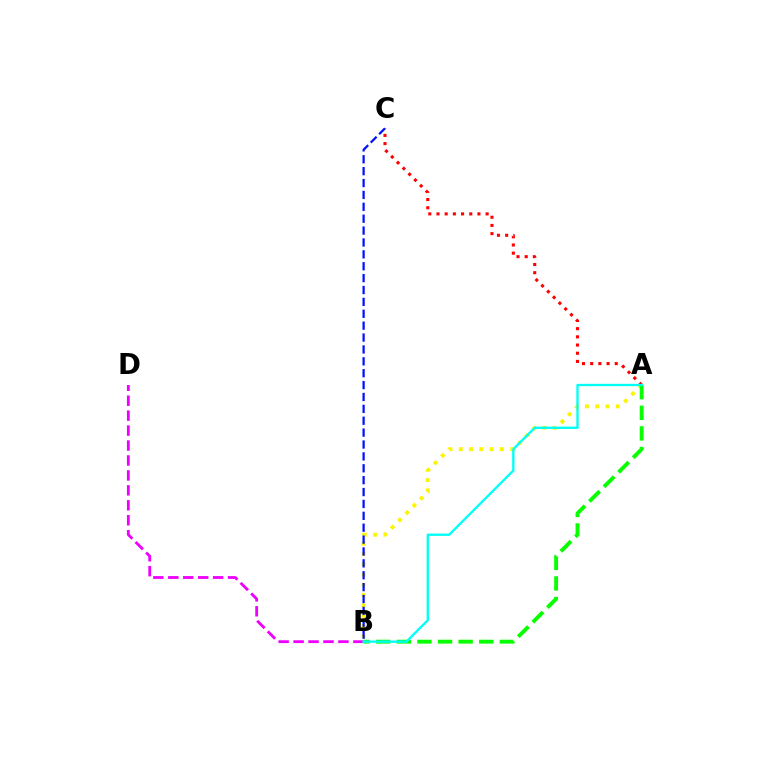{('A', 'B'): [{'color': '#fcf500', 'line_style': 'dotted', 'thickness': 2.79}, {'color': '#08ff00', 'line_style': 'dashed', 'thickness': 2.8}, {'color': '#00fff6', 'line_style': 'solid', 'thickness': 1.68}], ('A', 'C'): [{'color': '#ff0000', 'line_style': 'dotted', 'thickness': 2.22}], ('B', 'D'): [{'color': '#ee00ff', 'line_style': 'dashed', 'thickness': 2.03}], ('B', 'C'): [{'color': '#0010ff', 'line_style': 'dashed', 'thickness': 1.61}]}